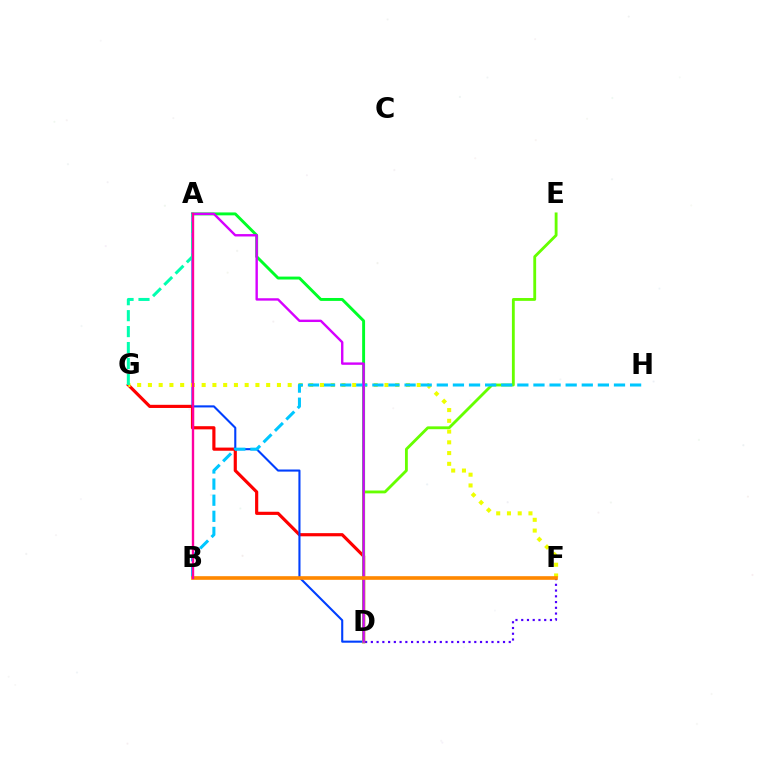{('D', 'F'): [{'color': '#4f00ff', 'line_style': 'dotted', 'thickness': 1.56}], ('D', 'G'): [{'color': '#ff0000', 'line_style': 'solid', 'thickness': 2.28}], ('A', 'D'): [{'color': '#003fff', 'line_style': 'solid', 'thickness': 1.51}, {'color': '#00ff27', 'line_style': 'solid', 'thickness': 2.1}, {'color': '#d600ff', 'line_style': 'solid', 'thickness': 1.72}], ('D', 'E'): [{'color': '#66ff00', 'line_style': 'solid', 'thickness': 2.04}], ('F', 'G'): [{'color': '#eeff00', 'line_style': 'dotted', 'thickness': 2.92}], ('B', 'H'): [{'color': '#00c7ff', 'line_style': 'dashed', 'thickness': 2.19}], ('B', 'F'): [{'color': '#ff8800', 'line_style': 'solid', 'thickness': 2.62}], ('A', 'G'): [{'color': '#00ffaf', 'line_style': 'dashed', 'thickness': 2.17}], ('A', 'B'): [{'color': '#ff00a0', 'line_style': 'solid', 'thickness': 1.7}]}